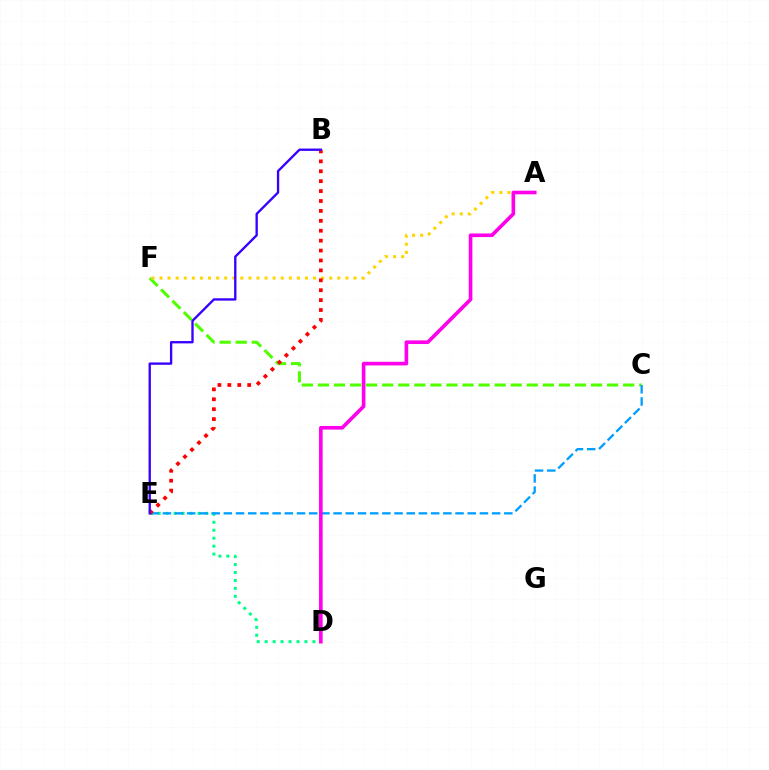{('C', 'F'): [{'color': '#4fff00', 'line_style': 'dashed', 'thickness': 2.18}], ('D', 'E'): [{'color': '#00ff86', 'line_style': 'dotted', 'thickness': 2.16}], ('C', 'E'): [{'color': '#009eff', 'line_style': 'dashed', 'thickness': 1.66}], ('A', 'F'): [{'color': '#ffd500', 'line_style': 'dotted', 'thickness': 2.2}], ('B', 'E'): [{'color': '#ff0000', 'line_style': 'dotted', 'thickness': 2.69}, {'color': '#3700ff', 'line_style': 'solid', 'thickness': 1.69}], ('A', 'D'): [{'color': '#ff00ed', 'line_style': 'solid', 'thickness': 2.61}]}